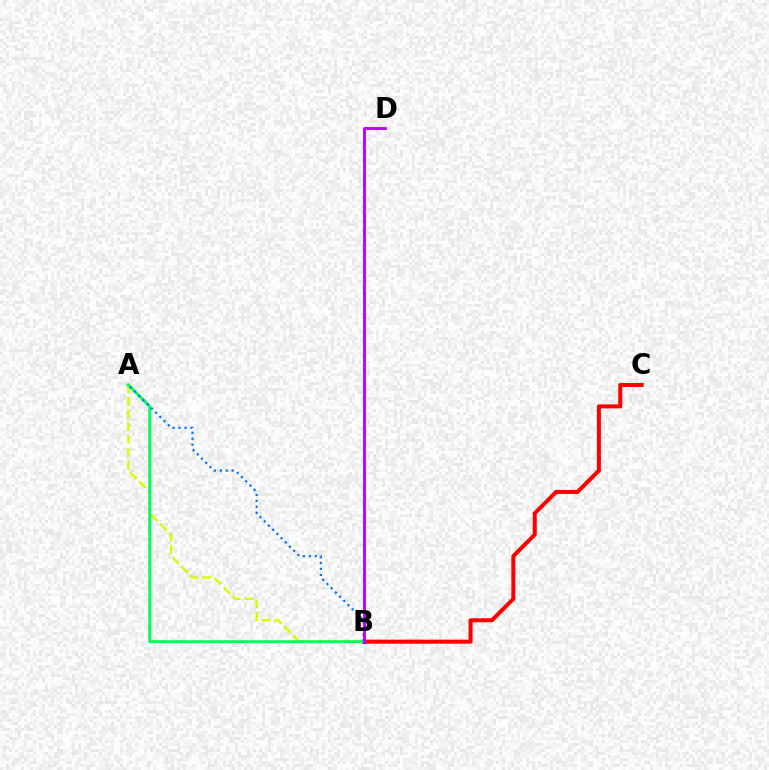{('B', 'C'): [{'color': '#ff0000', 'line_style': 'solid', 'thickness': 2.9}], ('A', 'B'): [{'color': '#d1ff00', 'line_style': 'dashed', 'thickness': 1.73}, {'color': '#00ff5c', 'line_style': 'solid', 'thickness': 2.13}, {'color': '#0074ff', 'line_style': 'dotted', 'thickness': 1.62}], ('B', 'D'): [{'color': '#b900ff', 'line_style': 'solid', 'thickness': 2.06}]}